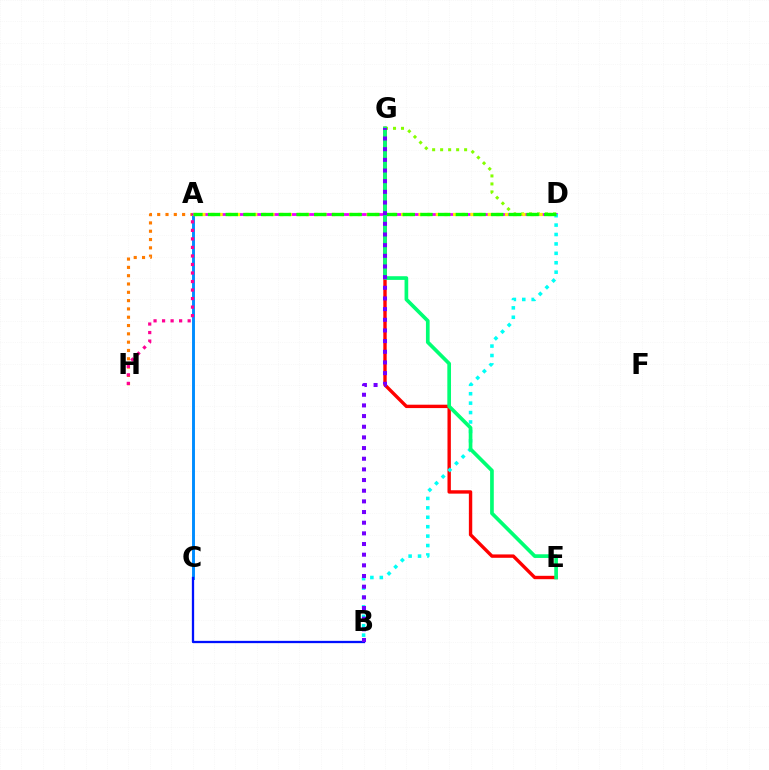{('A', 'H'): [{'color': '#ff7c00', 'line_style': 'dotted', 'thickness': 2.26}, {'color': '#ff0094', 'line_style': 'dotted', 'thickness': 2.32}], ('A', 'C'): [{'color': '#008cff', 'line_style': 'solid', 'thickness': 2.1}], ('A', 'D'): [{'color': '#ee00ff', 'line_style': 'solid', 'thickness': 2.03}, {'color': '#fcf500', 'line_style': 'dotted', 'thickness': 2.35}, {'color': '#08ff00', 'line_style': 'dashed', 'thickness': 2.4}], ('D', 'G'): [{'color': '#84ff00', 'line_style': 'dotted', 'thickness': 2.17}], ('E', 'G'): [{'color': '#ff0000', 'line_style': 'solid', 'thickness': 2.44}, {'color': '#00ff74', 'line_style': 'solid', 'thickness': 2.65}], ('B', 'D'): [{'color': '#00fff6', 'line_style': 'dotted', 'thickness': 2.56}], ('B', 'C'): [{'color': '#0010ff', 'line_style': 'solid', 'thickness': 1.65}], ('B', 'G'): [{'color': '#7200ff', 'line_style': 'dotted', 'thickness': 2.9}]}